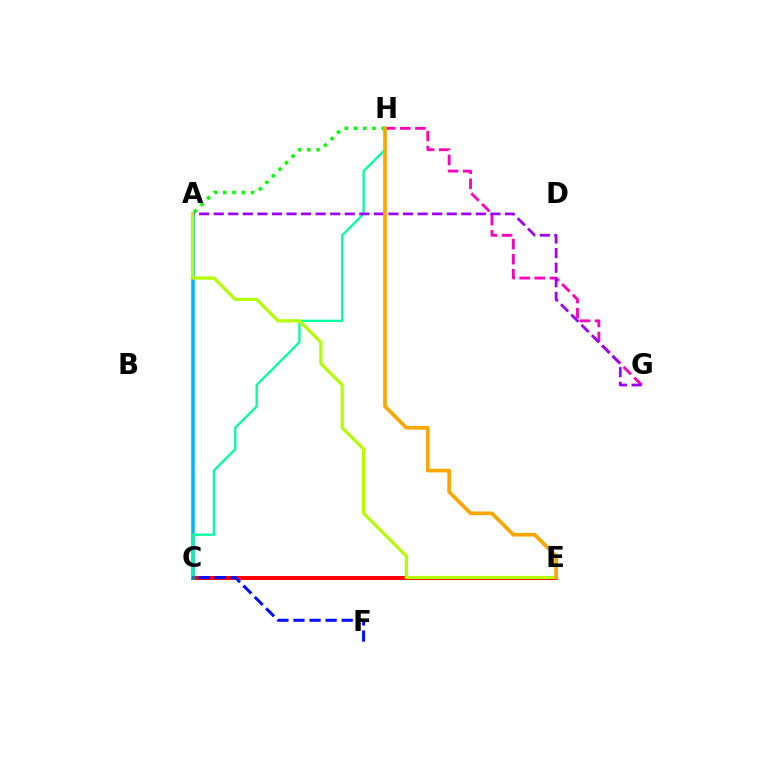{('C', 'E'): [{'color': '#ff0000', 'line_style': 'solid', 'thickness': 2.88}], ('A', 'C'): [{'color': '#00b5ff', 'line_style': 'solid', 'thickness': 2.53}], ('G', 'H'): [{'color': '#ff00bd', 'line_style': 'dashed', 'thickness': 2.05}], ('C', 'H'): [{'color': '#00ff9d', 'line_style': 'solid', 'thickness': 1.66}], ('A', 'G'): [{'color': '#9b00ff', 'line_style': 'dashed', 'thickness': 1.98}], ('A', 'H'): [{'color': '#08ff00', 'line_style': 'dotted', 'thickness': 2.51}], ('A', 'E'): [{'color': '#b3ff00', 'line_style': 'solid', 'thickness': 2.31}], ('E', 'H'): [{'color': '#ffa500', 'line_style': 'solid', 'thickness': 2.65}], ('C', 'F'): [{'color': '#0010ff', 'line_style': 'dashed', 'thickness': 2.18}]}